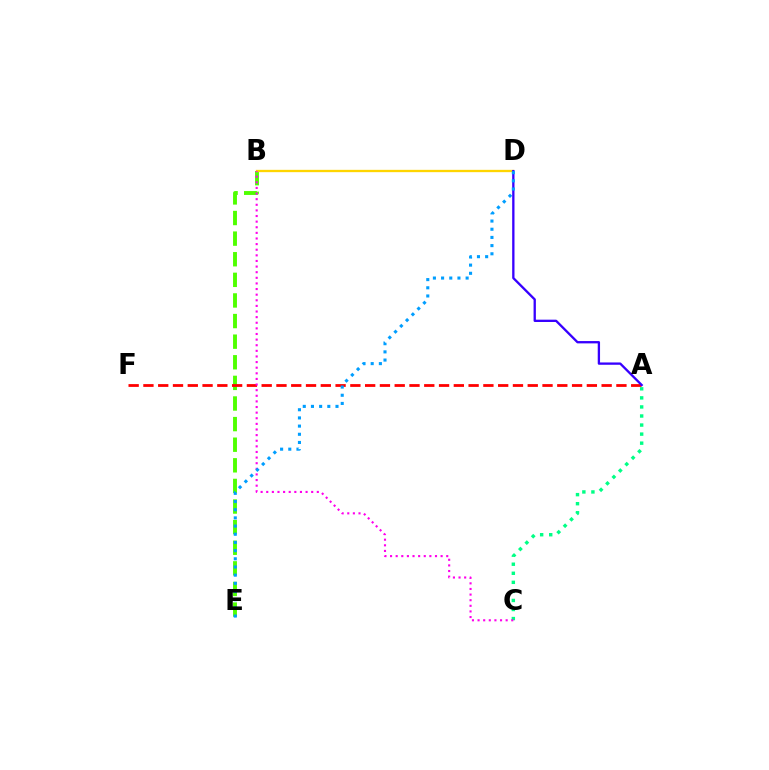{('B', 'E'): [{'color': '#4fff00', 'line_style': 'dashed', 'thickness': 2.8}], ('A', 'F'): [{'color': '#ff0000', 'line_style': 'dashed', 'thickness': 2.01}], ('B', 'D'): [{'color': '#ffd500', 'line_style': 'solid', 'thickness': 1.67}], ('A', 'D'): [{'color': '#3700ff', 'line_style': 'solid', 'thickness': 1.67}], ('A', 'C'): [{'color': '#00ff86', 'line_style': 'dotted', 'thickness': 2.46}], ('B', 'C'): [{'color': '#ff00ed', 'line_style': 'dotted', 'thickness': 1.53}], ('D', 'E'): [{'color': '#009eff', 'line_style': 'dotted', 'thickness': 2.22}]}